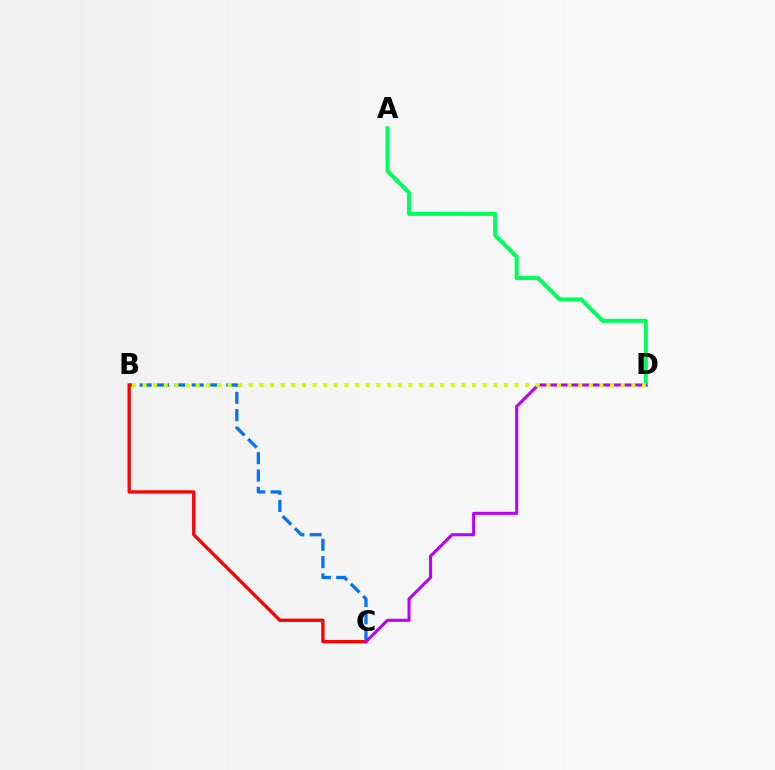{('B', 'C'): [{'color': '#0074ff', 'line_style': 'dashed', 'thickness': 2.35}, {'color': '#ff0000', 'line_style': 'solid', 'thickness': 2.38}], ('A', 'D'): [{'color': '#00ff5c', 'line_style': 'solid', 'thickness': 2.89}], ('C', 'D'): [{'color': '#b900ff', 'line_style': 'solid', 'thickness': 2.19}], ('B', 'D'): [{'color': '#d1ff00', 'line_style': 'dotted', 'thickness': 2.89}]}